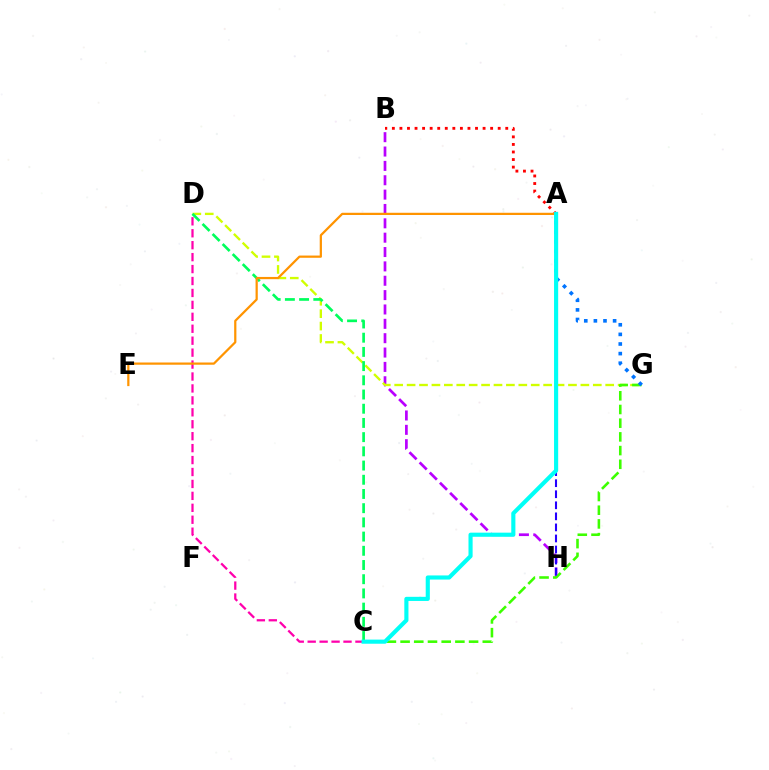{('B', 'H'): [{'color': '#b900ff', 'line_style': 'dashed', 'thickness': 1.95}], ('A', 'B'): [{'color': '#ff0000', 'line_style': 'dotted', 'thickness': 2.05}], ('D', 'G'): [{'color': '#d1ff00', 'line_style': 'dashed', 'thickness': 1.69}], ('C', 'G'): [{'color': '#3dff00', 'line_style': 'dashed', 'thickness': 1.86}], ('A', 'G'): [{'color': '#0074ff', 'line_style': 'dotted', 'thickness': 2.61}], ('A', 'H'): [{'color': '#2500ff', 'line_style': 'dashed', 'thickness': 1.5}], ('C', 'D'): [{'color': '#00ff5c', 'line_style': 'dashed', 'thickness': 1.93}, {'color': '#ff00ac', 'line_style': 'dashed', 'thickness': 1.62}], ('A', 'E'): [{'color': '#ff9400', 'line_style': 'solid', 'thickness': 1.61}], ('A', 'C'): [{'color': '#00fff6', 'line_style': 'solid', 'thickness': 2.97}]}